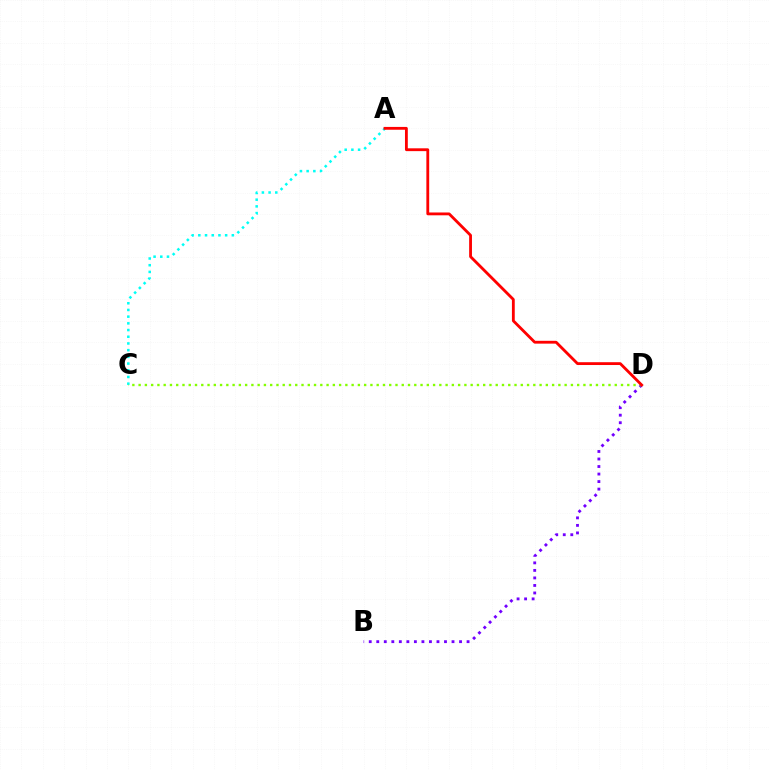{('A', 'C'): [{'color': '#00fff6', 'line_style': 'dotted', 'thickness': 1.82}], ('B', 'D'): [{'color': '#7200ff', 'line_style': 'dotted', 'thickness': 2.04}], ('C', 'D'): [{'color': '#84ff00', 'line_style': 'dotted', 'thickness': 1.7}], ('A', 'D'): [{'color': '#ff0000', 'line_style': 'solid', 'thickness': 2.03}]}